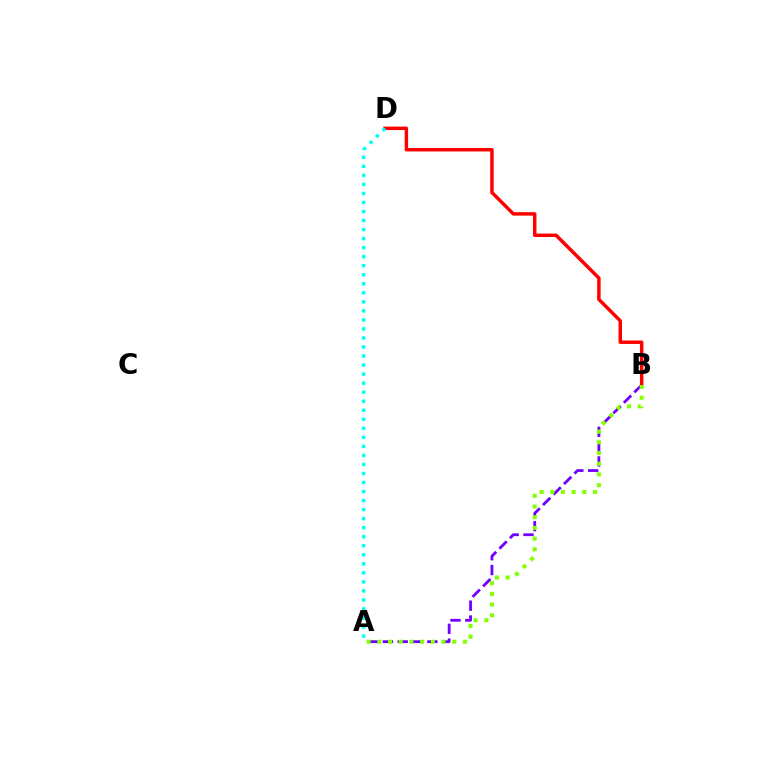{('A', 'B'): [{'color': '#7200ff', 'line_style': 'dashed', 'thickness': 2.01}, {'color': '#84ff00', 'line_style': 'dotted', 'thickness': 2.91}], ('B', 'D'): [{'color': '#ff0000', 'line_style': 'solid', 'thickness': 2.49}], ('A', 'D'): [{'color': '#00fff6', 'line_style': 'dotted', 'thickness': 2.45}]}